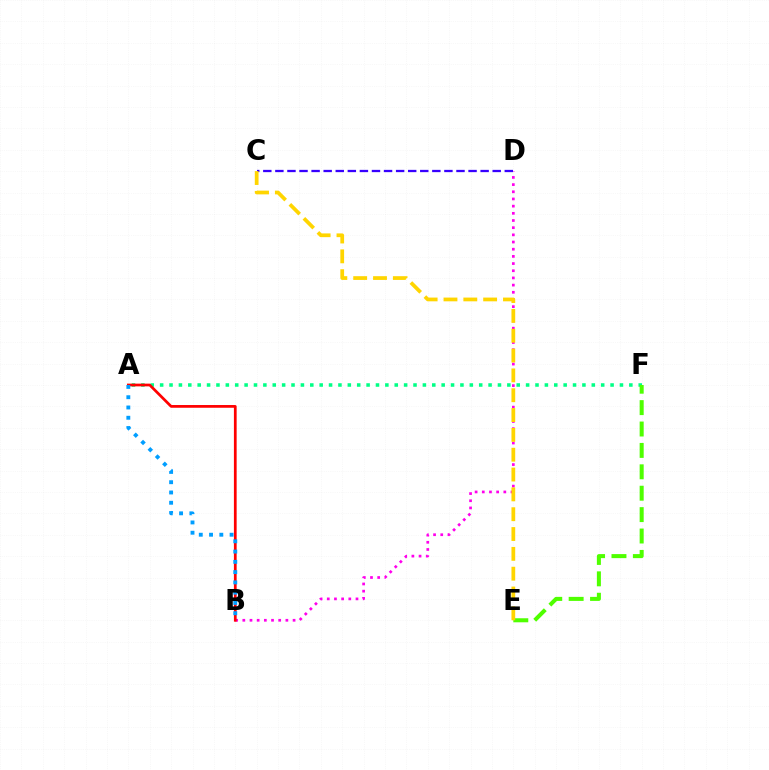{('B', 'D'): [{'color': '#ff00ed', 'line_style': 'dotted', 'thickness': 1.95}], ('A', 'F'): [{'color': '#00ff86', 'line_style': 'dotted', 'thickness': 2.55}], ('E', 'F'): [{'color': '#4fff00', 'line_style': 'dashed', 'thickness': 2.91}], ('C', 'D'): [{'color': '#3700ff', 'line_style': 'dashed', 'thickness': 1.64}], ('A', 'B'): [{'color': '#ff0000', 'line_style': 'solid', 'thickness': 1.97}, {'color': '#009eff', 'line_style': 'dotted', 'thickness': 2.79}], ('C', 'E'): [{'color': '#ffd500', 'line_style': 'dashed', 'thickness': 2.69}]}